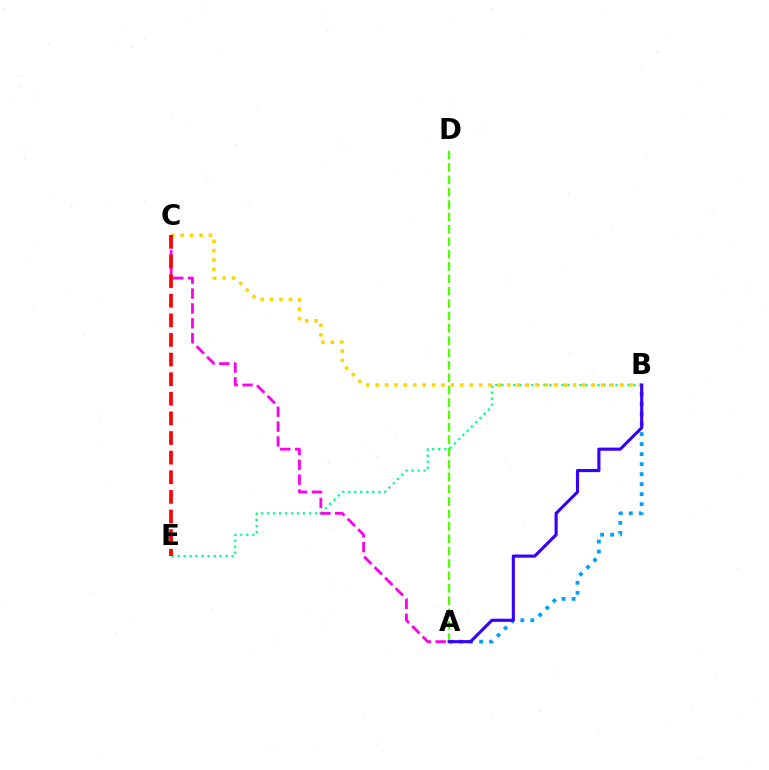{('B', 'E'): [{'color': '#00ff86', 'line_style': 'dotted', 'thickness': 1.63}], ('B', 'C'): [{'color': '#ffd500', 'line_style': 'dotted', 'thickness': 2.55}], ('A', 'C'): [{'color': '#ff00ed', 'line_style': 'dashed', 'thickness': 2.02}], ('A', 'B'): [{'color': '#009eff', 'line_style': 'dotted', 'thickness': 2.72}, {'color': '#3700ff', 'line_style': 'solid', 'thickness': 2.25}], ('C', 'E'): [{'color': '#ff0000', 'line_style': 'dashed', 'thickness': 2.66}], ('A', 'D'): [{'color': '#4fff00', 'line_style': 'dashed', 'thickness': 1.68}]}